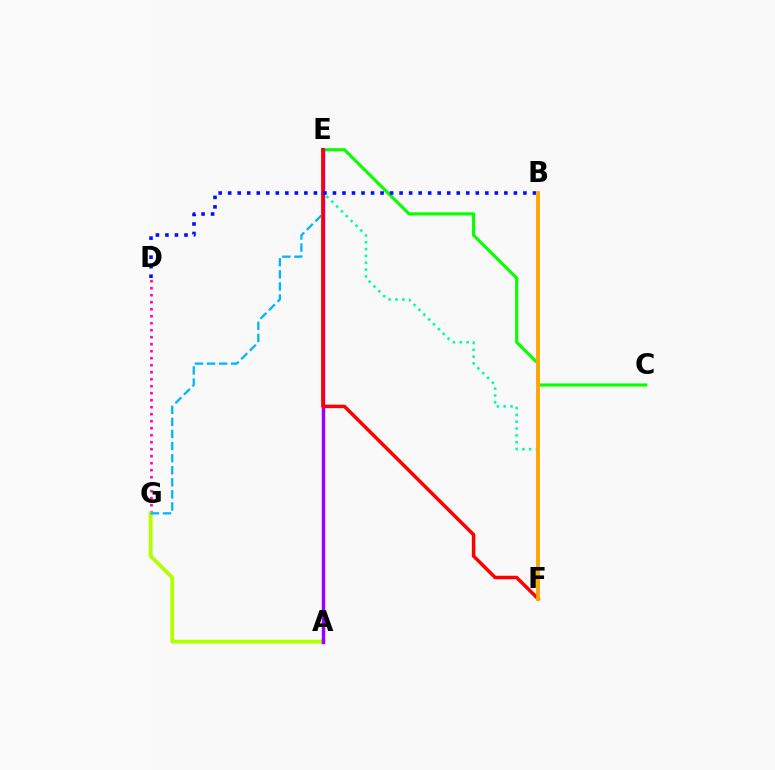{('E', 'F'): [{'color': '#00ff9d', 'line_style': 'dotted', 'thickness': 1.85}, {'color': '#ff0000', 'line_style': 'solid', 'thickness': 2.51}], ('D', 'G'): [{'color': '#ff00bd', 'line_style': 'dotted', 'thickness': 1.9}], ('A', 'G'): [{'color': '#b3ff00', 'line_style': 'solid', 'thickness': 2.76}], ('C', 'E'): [{'color': '#08ff00', 'line_style': 'solid', 'thickness': 2.26}], ('A', 'E'): [{'color': '#9b00ff', 'line_style': 'solid', 'thickness': 2.49}], ('E', 'G'): [{'color': '#00b5ff', 'line_style': 'dashed', 'thickness': 1.64}], ('B', 'D'): [{'color': '#0010ff', 'line_style': 'dotted', 'thickness': 2.59}], ('B', 'F'): [{'color': '#ffa500', 'line_style': 'solid', 'thickness': 2.75}]}